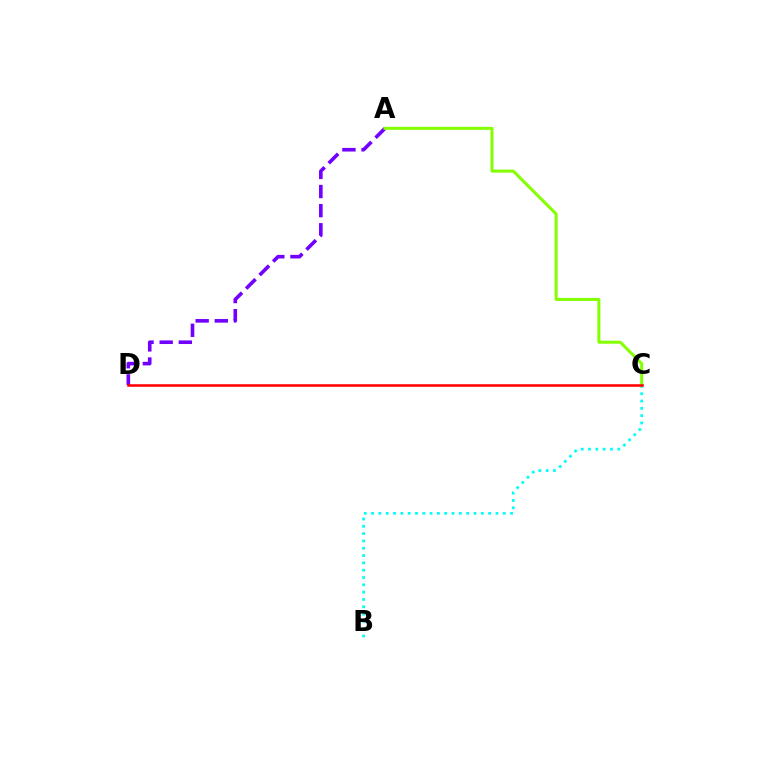{('A', 'D'): [{'color': '#7200ff', 'line_style': 'dashed', 'thickness': 2.6}], ('A', 'C'): [{'color': '#84ff00', 'line_style': 'solid', 'thickness': 2.16}], ('B', 'C'): [{'color': '#00fff6', 'line_style': 'dotted', 'thickness': 1.99}], ('C', 'D'): [{'color': '#ff0000', 'line_style': 'solid', 'thickness': 1.84}]}